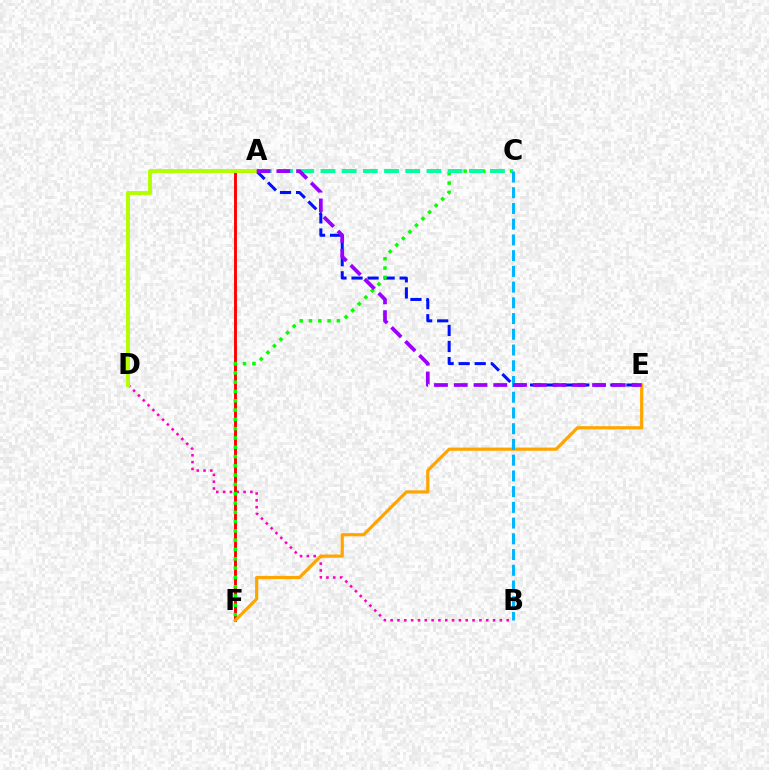{('B', 'D'): [{'color': '#ff00bd', 'line_style': 'dotted', 'thickness': 1.85}], ('A', 'F'): [{'color': '#ff0000', 'line_style': 'solid', 'thickness': 2.09}], ('A', 'E'): [{'color': '#0010ff', 'line_style': 'dashed', 'thickness': 2.18}, {'color': '#9b00ff', 'line_style': 'dashed', 'thickness': 2.68}], ('E', 'F'): [{'color': '#ffa500', 'line_style': 'solid', 'thickness': 2.3}], ('C', 'F'): [{'color': '#08ff00', 'line_style': 'dotted', 'thickness': 2.53}], ('A', 'D'): [{'color': '#b3ff00', 'line_style': 'solid', 'thickness': 2.82}], ('A', 'C'): [{'color': '#00ff9d', 'line_style': 'dashed', 'thickness': 2.88}], ('B', 'C'): [{'color': '#00b5ff', 'line_style': 'dashed', 'thickness': 2.14}]}